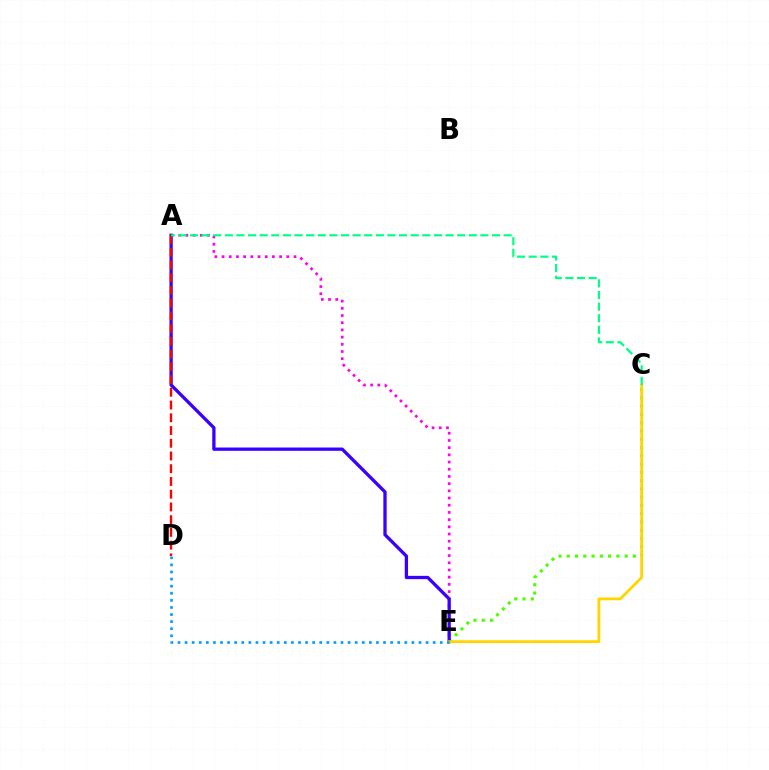{('A', 'E'): [{'color': '#ff00ed', 'line_style': 'dotted', 'thickness': 1.96}, {'color': '#3700ff', 'line_style': 'solid', 'thickness': 2.37}], ('C', 'E'): [{'color': '#4fff00', 'line_style': 'dotted', 'thickness': 2.25}, {'color': '#ffd500', 'line_style': 'solid', 'thickness': 2.02}], ('A', 'D'): [{'color': '#ff0000', 'line_style': 'dashed', 'thickness': 1.73}], ('A', 'C'): [{'color': '#00ff86', 'line_style': 'dashed', 'thickness': 1.58}], ('D', 'E'): [{'color': '#009eff', 'line_style': 'dotted', 'thickness': 1.93}]}